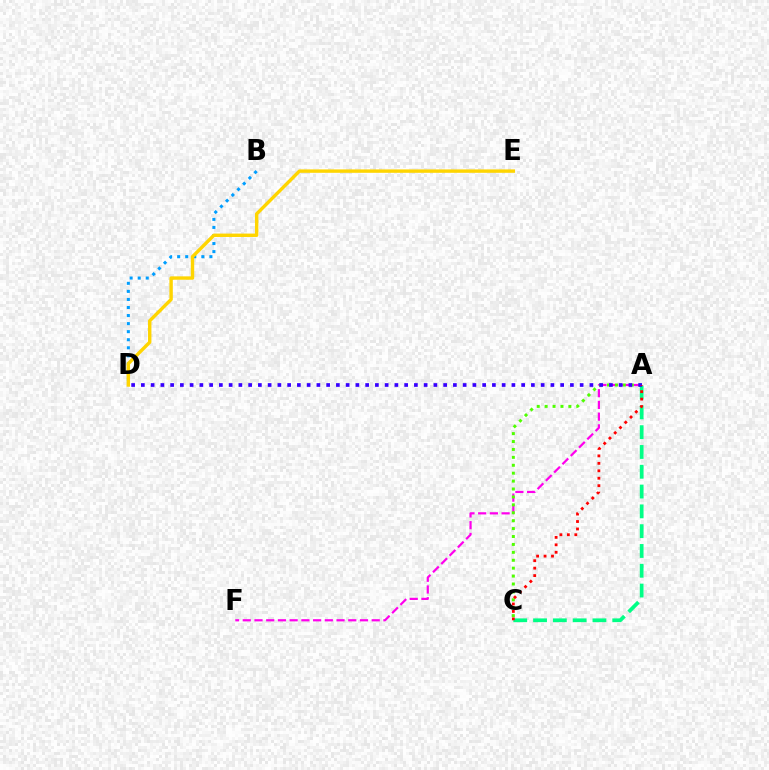{('A', 'F'): [{'color': '#ff00ed', 'line_style': 'dashed', 'thickness': 1.59}], ('B', 'D'): [{'color': '#009eff', 'line_style': 'dotted', 'thickness': 2.19}], ('A', 'C'): [{'color': '#4fff00', 'line_style': 'dotted', 'thickness': 2.15}, {'color': '#00ff86', 'line_style': 'dashed', 'thickness': 2.69}, {'color': '#ff0000', 'line_style': 'dotted', 'thickness': 2.02}], ('A', 'D'): [{'color': '#3700ff', 'line_style': 'dotted', 'thickness': 2.65}], ('D', 'E'): [{'color': '#ffd500', 'line_style': 'solid', 'thickness': 2.45}]}